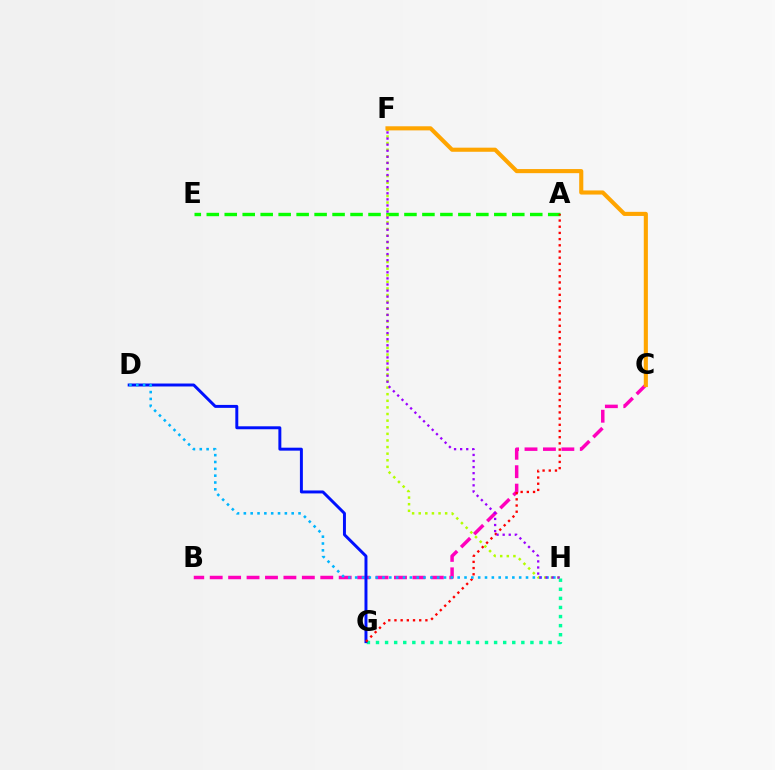{('B', 'C'): [{'color': '#ff00bd', 'line_style': 'dashed', 'thickness': 2.5}], ('A', 'E'): [{'color': '#08ff00', 'line_style': 'dashed', 'thickness': 2.44}], ('G', 'H'): [{'color': '#00ff9d', 'line_style': 'dotted', 'thickness': 2.47}], ('D', 'G'): [{'color': '#0010ff', 'line_style': 'solid', 'thickness': 2.13}], ('F', 'H'): [{'color': '#b3ff00', 'line_style': 'dotted', 'thickness': 1.8}, {'color': '#9b00ff', 'line_style': 'dotted', 'thickness': 1.65}], ('A', 'G'): [{'color': '#ff0000', 'line_style': 'dotted', 'thickness': 1.68}], ('C', 'F'): [{'color': '#ffa500', 'line_style': 'solid', 'thickness': 2.96}], ('D', 'H'): [{'color': '#00b5ff', 'line_style': 'dotted', 'thickness': 1.86}]}